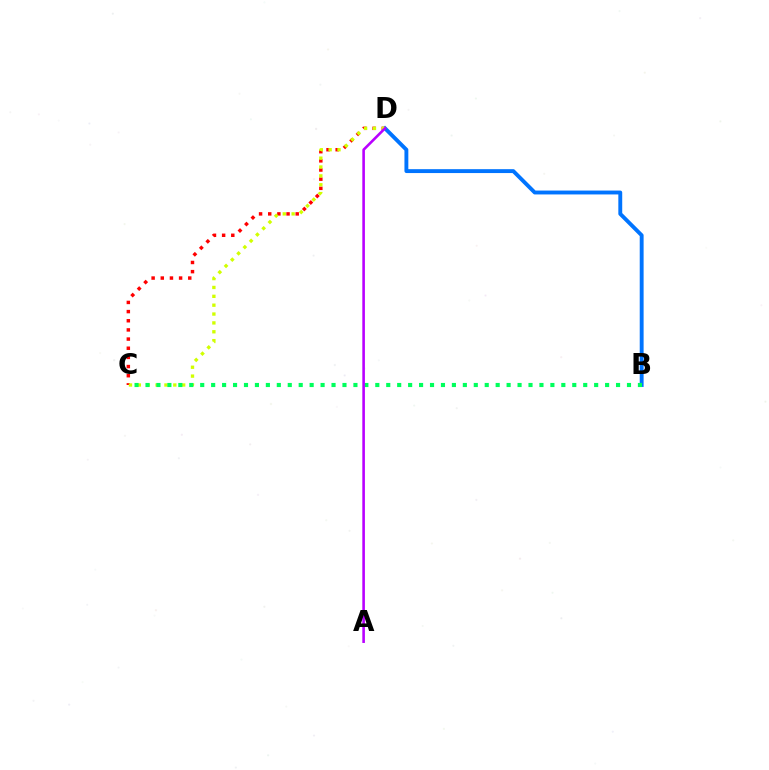{('C', 'D'): [{'color': '#ff0000', 'line_style': 'dotted', 'thickness': 2.49}, {'color': '#d1ff00', 'line_style': 'dotted', 'thickness': 2.41}], ('B', 'D'): [{'color': '#0074ff', 'line_style': 'solid', 'thickness': 2.8}], ('B', 'C'): [{'color': '#00ff5c', 'line_style': 'dotted', 'thickness': 2.97}], ('A', 'D'): [{'color': '#b900ff', 'line_style': 'solid', 'thickness': 1.87}]}